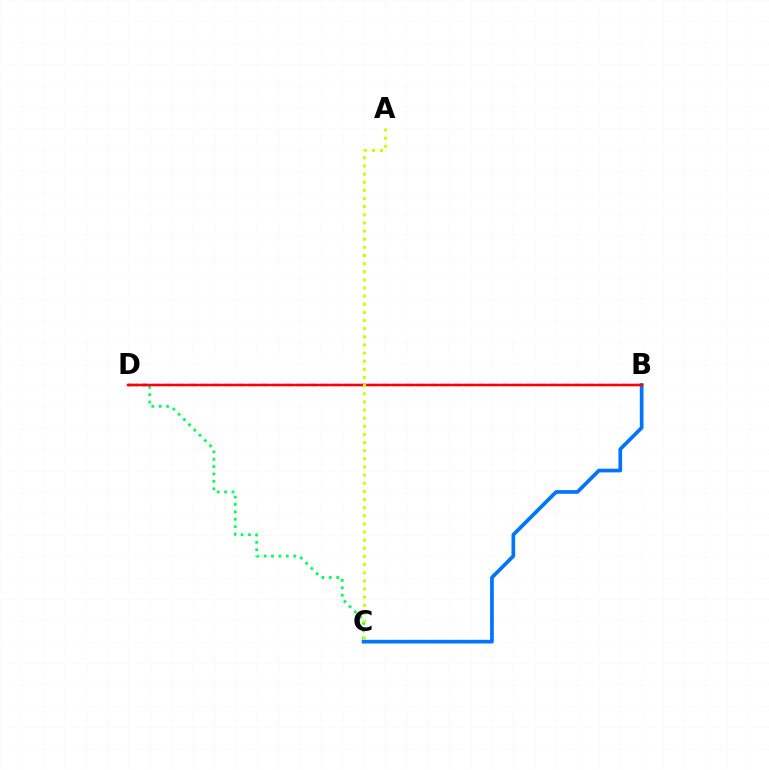{('C', 'D'): [{'color': '#00ff5c', 'line_style': 'dotted', 'thickness': 2.01}], ('B', 'C'): [{'color': '#0074ff', 'line_style': 'solid', 'thickness': 2.66}], ('B', 'D'): [{'color': '#b900ff', 'line_style': 'dashed', 'thickness': 1.63}, {'color': '#ff0000', 'line_style': 'solid', 'thickness': 1.79}], ('A', 'C'): [{'color': '#d1ff00', 'line_style': 'dotted', 'thickness': 2.21}]}